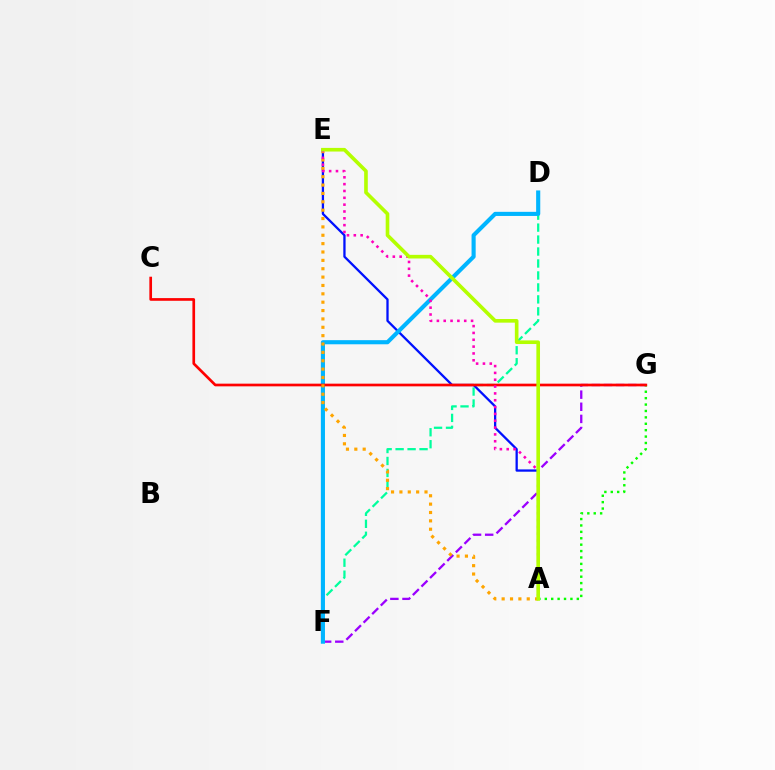{('D', 'F'): [{'color': '#00ff9d', 'line_style': 'dashed', 'thickness': 1.63}, {'color': '#00b5ff', 'line_style': 'solid', 'thickness': 2.96}], ('A', 'G'): [{'color': '#08ff00', 'line_style': 'dotted', 'thickness': 1.74}], ('F', 'G'): [{'color': '#9b00ff', 'line_style': 'dashed', 'thickness': 1.65}], ('A', 'E'): [{'color': '#0010ff', 'line_style': 'solid', 'thickness': 1.65}, {'color': '#ffa500', 'line_style': 'dotted', 'thickness': 2.27}, {'color': '#ff00bd', 'line_style': 'dotted', 'thickness': 1.86}, {'color': '#b3ff00', 'line_style': 'solid', 'thickness': 2.61}], ('C', 'G'): [{'color': '#ff0000', 'line_style': 'solid', 'thickness': 1.93}]}